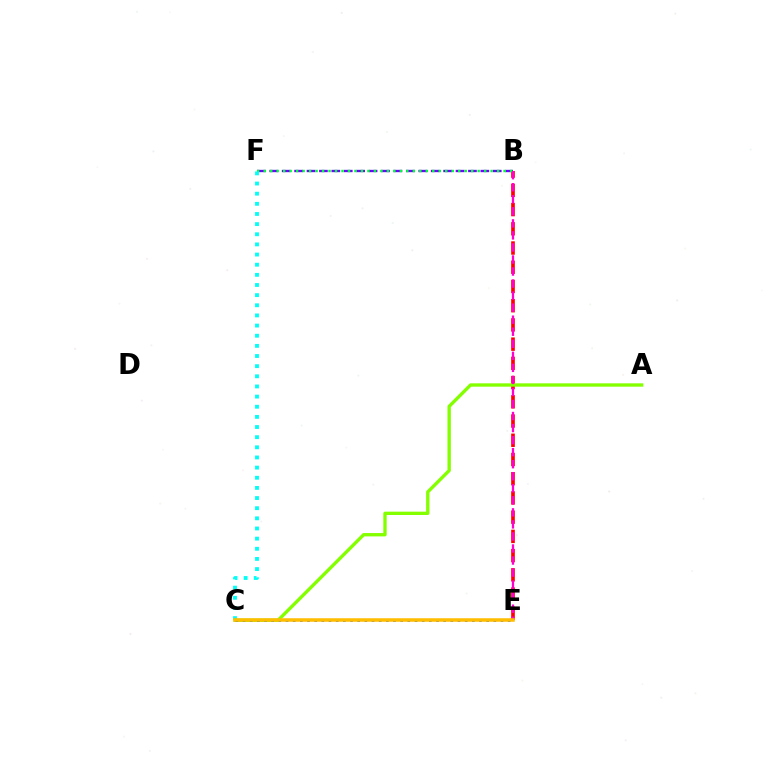{('B', 'E'): [{'color': '#ff0000', 'line_style': 'dashed', 'thickness': 2.61}, {'color': '#ff00cf', 'line_style': 'dashed', 'thickness': 1.64}], ('B', 'F'): [{'color': '#7200ff', 'line_style': 'dashed', 'thickness': 1.69}, {'color': '#00ff39', 'line_style': 'dotted', 'thickness': 1.76}], ('C', 'F'): [{'color': '#00fff6', 'line_style': 'dotted', 'thickness': 2.76}], ('A', 'C'): [{'color': '#84ff00', 'line_style': 'solid', 'thickness': 2.41}], ('C', 'E'): [{'color': '#004bff', 'line_style': 'dotted', 'thickness': 1.95}, {'color': '#ffbd00', 'line_style': 'solid', 'thickness': 2.53}]}